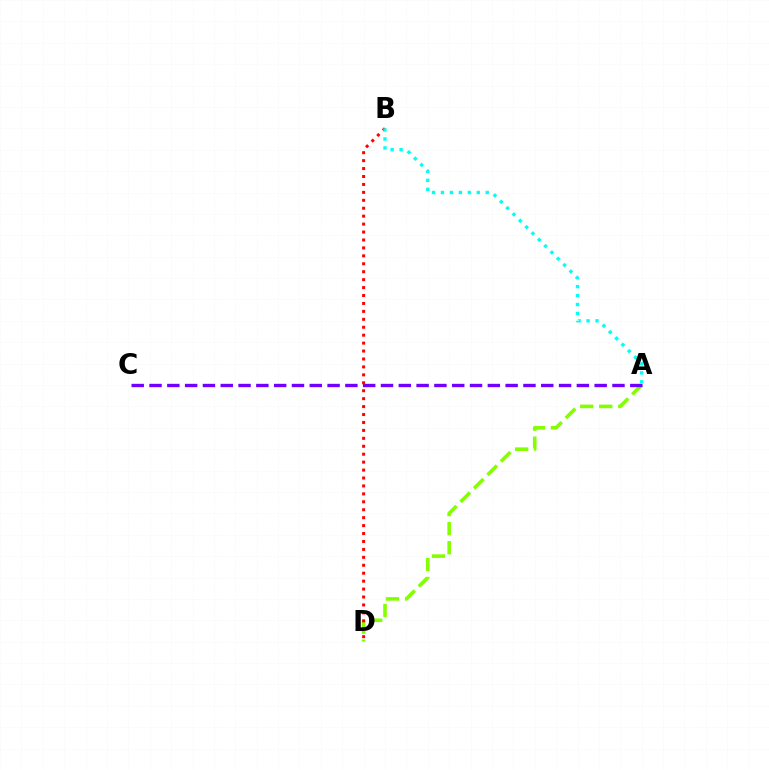{('A', 'D'): [{'color': '#84ff00', 'line_style': 'dashed', 'thickness': 2.59}], ('A', 'C'): [{'color': '#7200ff', 'line_style': 'dashed', 'thickness': 2.42}], ('B', 'D'): [{'color': '#ff0000', 'line_style': 'dotted', 'thickness': 2.16}], ('A', 'B'): [{'color': '#00fff6', 'line_style': 'dotted', 'thickness': 2.43}]}